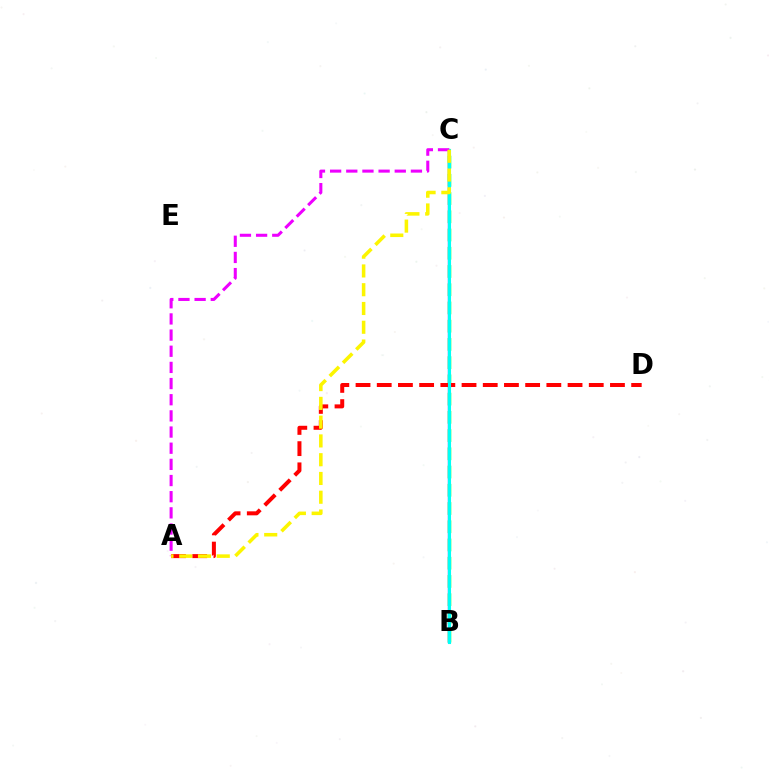{('B', 'C'): [{'color': '#08ff00', 'line_style': 'dashed', 'thickness': 2.48}, {'color': '#0010ff', 'line_style': 'solid', 'thickness': 1.63}, {'color': '#00fff6', 'line_style': 'solid', 'thickness': 2.23}], ('A', 'D'): [{'color': '#ff0000', 'line_style': 'dashed', 'thickness': 2.88}], ('A', 'C'): [{'color': '#ee00ff', 'line_style': 'dashed', 'thickness': 2.2}, {'color': '#fcf500', 'line_style': 'dashed', 'thickness': 2.55}]}